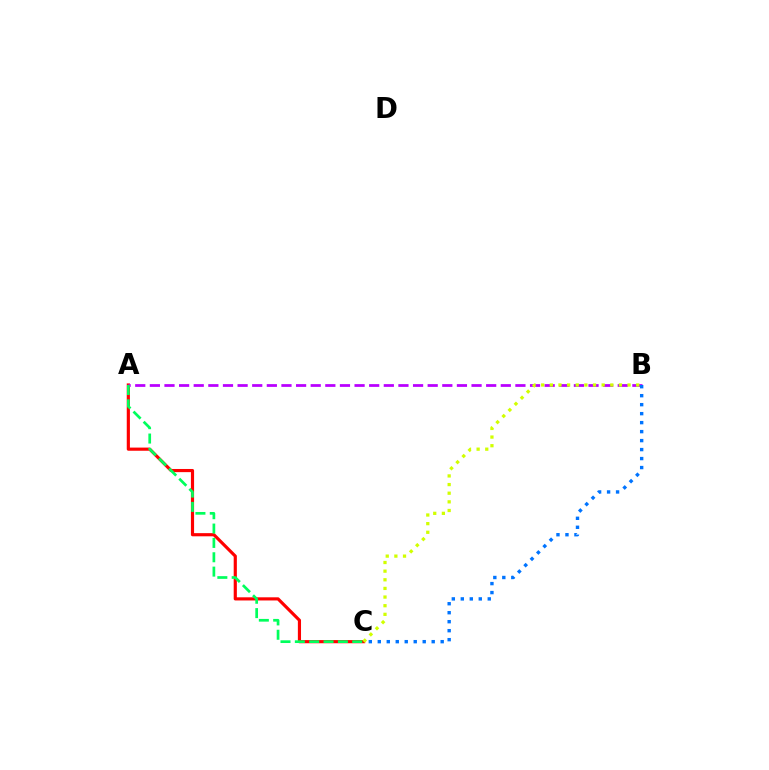{('A', 'C'): [{'color': '#ff0000', 'line_style': 'solid', 'thickness': 2.28}, {'color': '#00ff5c', 'line_style': 'dashed', 'thickness': 1.95}], ('A', 'B'): [{'color': '#b900ff', 'line_style': 'dashed', 'thickness': 1.99}], ('B', 'C'): [{'color': '#d1ff00', 'line_style': 'dotted', 'thickness': 2.35}, {'color': '#0074ff', 'line_style': 'dotted', 'thickness': 2.44}]}